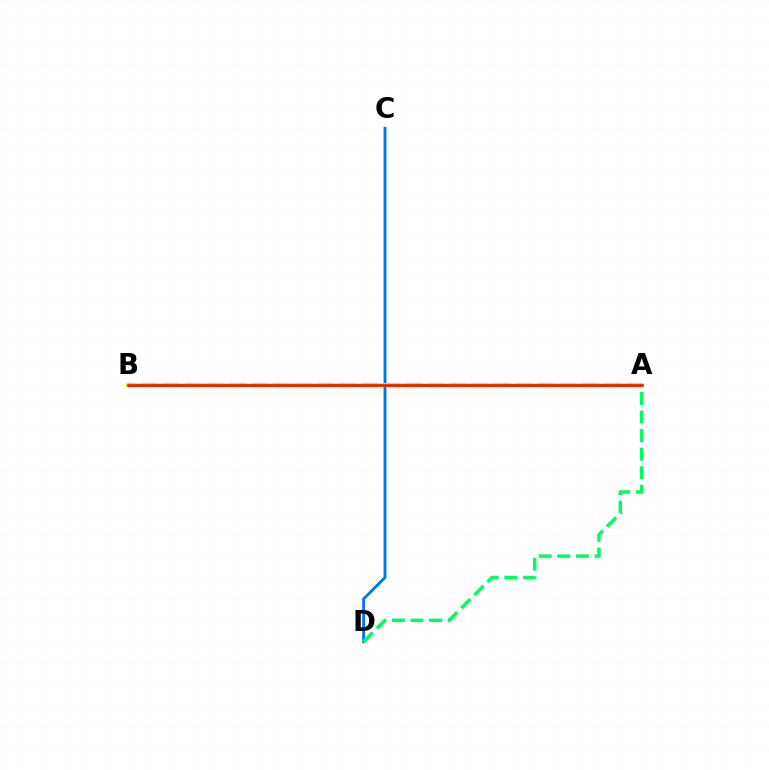{('C', 'D'): [{'color': '#0074ff', 'line_style': 'solid', 'thickness': 2.08}], ('A', 'B'): [{'color': '#b900ff', 'line_style': 'dashed', 'thickness': 3.0}, {'color': '#d1ff00', 'line_style': 'solid', 'thickness': 2.78}, {'color': '#ff0000', 'line_style': 'solid', 'thickness': 1.83}], ('A', 'D'): [{'color': '#00ff5c', 'line_style': 'dashed', 'thickness': 2.53}]}